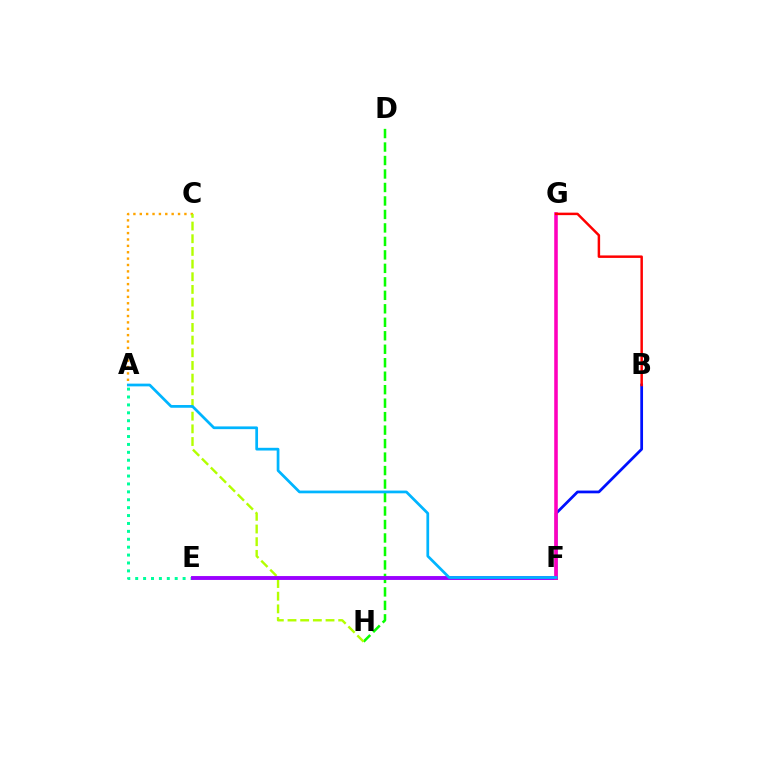{('D', 'H'): [{'color': '#08ff00', 'line_style': 'dashed', 'thickness': 1.83}], ('A', 'E'): [{'color': '#00ff9d', 'line_style': 'dotted', 'thickness': 2.15}], ('A', 'C'): [{'color': '#ffa500', 'line_style': 'dotted', 'thickness': 1.73}], ('C', 'H'): [{'color': '#b3ff00', 'line_style': 'dashed', 'thickness': 1.72}], ('B', 'F'): [{'color': '#0010ff', 'line_style': 'solid', 'thickness': 1.98}], ('E', 'F'): [{'color': '#9b00ff', 'line_style': 'solid', 'thickness': 2.8}], ('F', 'G'): [{'color': '#ff00bd', 'line_style': 'solid', 'thickness': 2.57}], ('B', 'G'): [{'color': '#ff0000', 'line_style': 'solid', 'thickness': 1.79}], ('A', 'F'): [{'color': '#00b5ff', 'line_style': 'solid', 'thickness': 1.97}]}